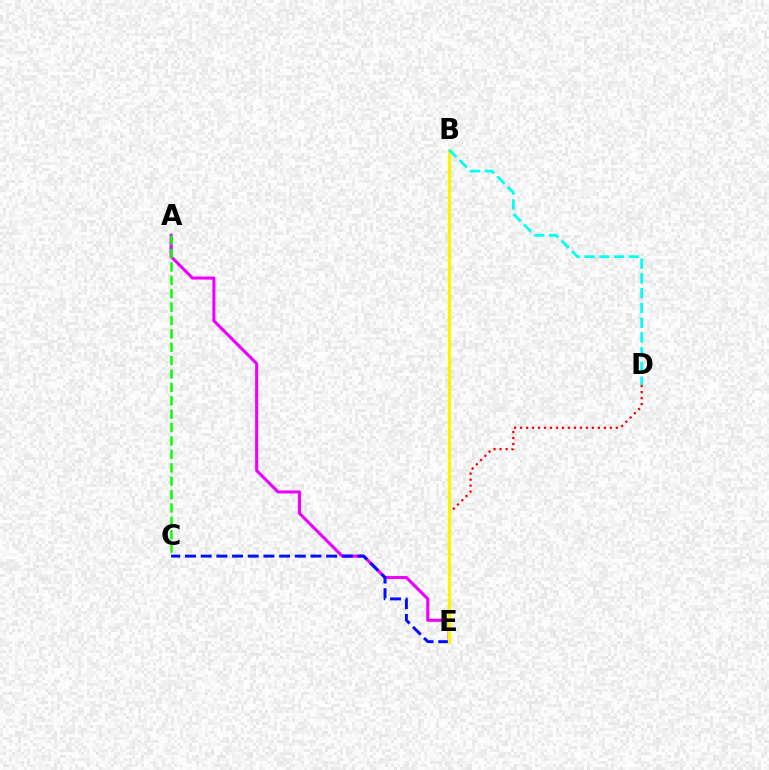{('A', 'E'): [{'color': '#ee00ff', 'line_style': 'solid', 'thickness': 2.21}], ('C', 'E'): [{'color': '#0010ff', 'line_style': 'dashed', 'thickness': 2.13}], ('A', 'C'): [{'color': '#08ff00', 'line_style': 'dashed', 'thickness': 1.82}], ('D', 'E'): [{'color': '#ff0000', 'line_style': 'dotted', 'thickness': 1.63}], ('B', 'E'): [{'color': '#fcf500', 'line_style': 'solid', 'thickness': 2.34}], ('B', 'D'): [{'color': '#00fff6', 'line_style': 'dashed', 'thickness': 2.01}]}